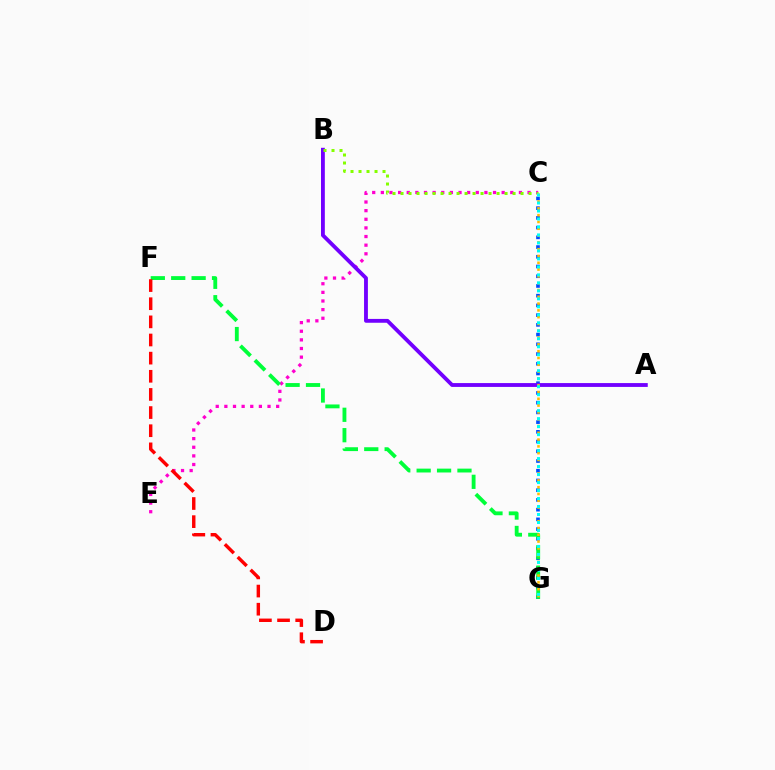{('C', 'G'): [{'color': '#004bff', 'line_style': 'dotted', 'thickness': 2.64}, {'color': '#ffbd00', 'line_style': 'dotted', 'thickness': 1.85}, {'color': '#00fff6', 'line_style': 'dotted', 'thickness': 2.17}], ('C', 'E'): [{'color': '#ff00cf', 'line_style': 'dotted', 'thickness': 2.34}], ('A', 'B'): [{'color': '#7200ff', 'line_style': 'solid', 'thickness': 2.77}], ('F', 'G'): [{'color': '#00ff39', 'line_style': 'dashed', 'thickness': 2.77}], ('D', 'F'): [{'color': '#ff0000', 'line_style': 'dashed', 'thickness': 2.46}], ('B', 'C'): [{'color': '#84ff00', 'line_style': 'dotted', 'thickness': 2.17}]}